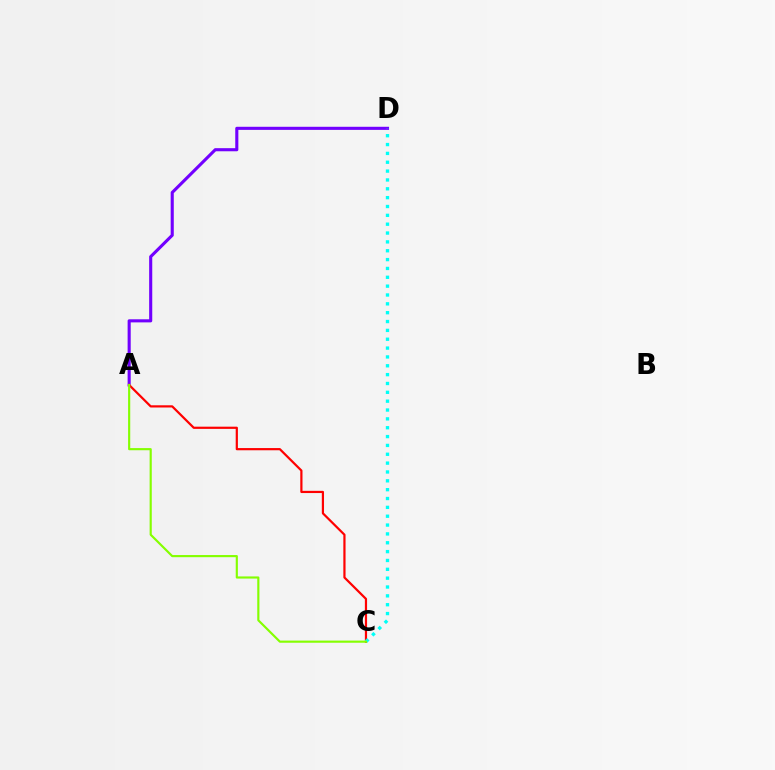{('A', 'D'): [{'color': '#7200ff', 'line_style': 'solid', 'thickness': 2.23}], ('A', 'C'): [{'color': '#ff0000', 'line_style': 'solid', 'thickness': 1.59}, {'color': '#84ff00', 'line_style': 'solid', 'thickness': 1.55}], ('C', 'D'): [{'color': '#00fff6', 'line_style': 'dotted', 'thickness': 2.4}]}